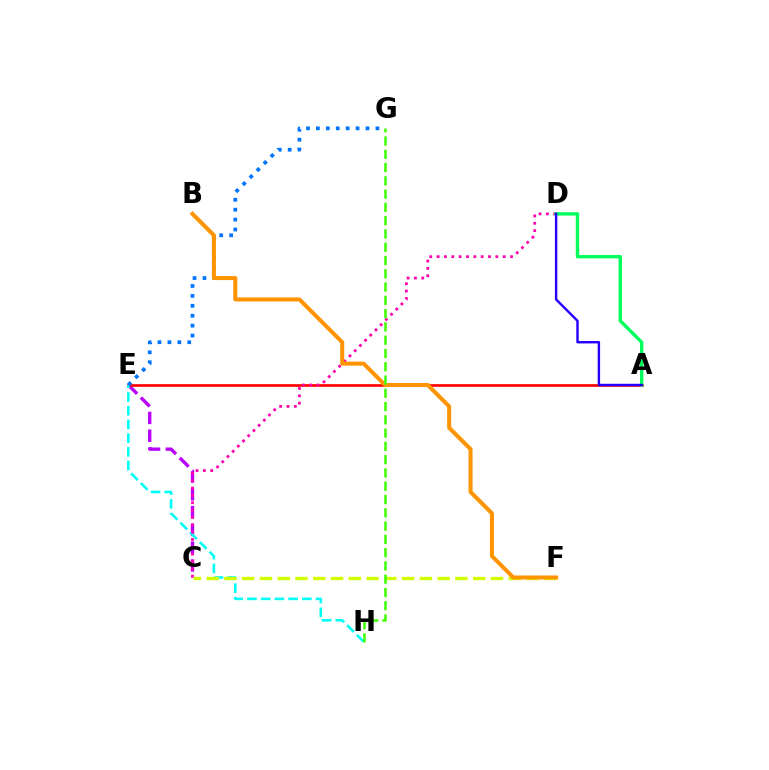{('C', 'E'): [{'color': '#b900ff', 'line_style': 'dashed', 'thickness': 2.42}], ('A', 'E'): [{'color': '#ff0000', 'line_style': 'solid', 'thickness': 1.93}], ('E', 'H'): [{'color': '#00fff6', 'line_style': 'dashed', 'thickness': 1.86}], ('C', 'F'): [{'color': '#d1ff00', 'line_style': 'dashed', 'thickness': 2.41}], ('C', 'D'): [{'color': '#ff00ac', 'line_style': 'dotted', 'thickness': 2.0}], ('E', 'G'): [{'color': '#0074ff', 'line_style': 'dotted', 'thickness': 2.7}], ('A', 'D'): [{'color': '#00ff5c', 'line_style': 'solid', 'thickness': 2.45}, {'color': '#2500ff', 'line_style': 'solid', 'thickness': 1.74}], ('B', 'F'): [{'color': '#ff9400', 'line_style': 'solid', 'thickness': 2.9}], ('G', 'H'): [{'color': '#3dff00', 'line_style': 'dashed', 'thickness': 1.8}]}